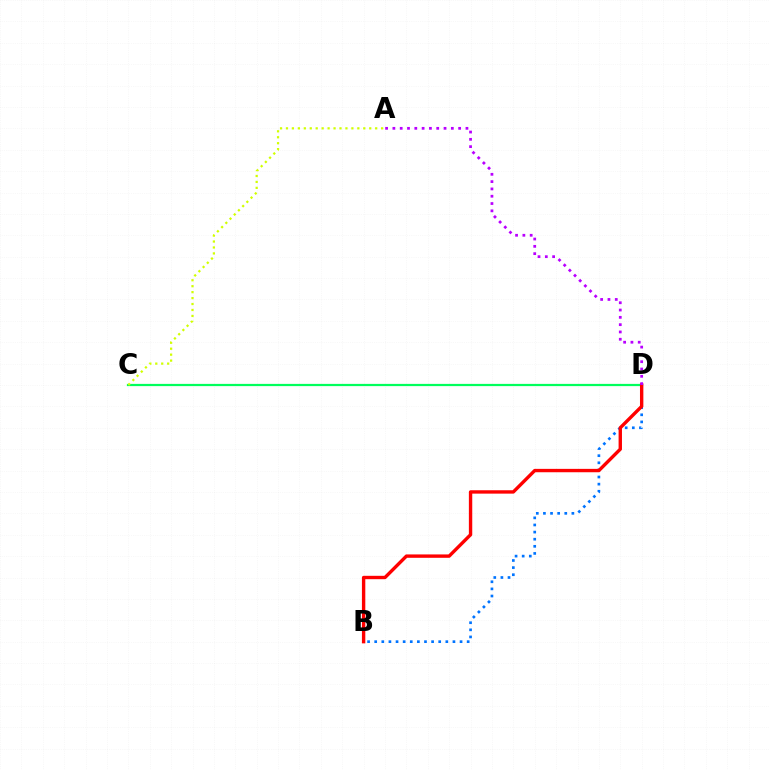{('B', 'D'): [{'color': '#0074ff', 'line_style': 'dotted', 'thickness': 1.93}, {'color': '#ff0000', 'line_style': 'solid', 'thickness': 2.43}], ('C', 'D'): [{'color': '#00ff5c', 'line_style': 'solid', 'thickness': 1.6}], ('A', 'D'): [{'color': '#b900ff', 'line_style': 'dotted', 'thickness': 1.98}], ('A', 'C'): [{'color': '#d1ff00', 'line_style': 'dotted', 'thickness': 1.62}]}